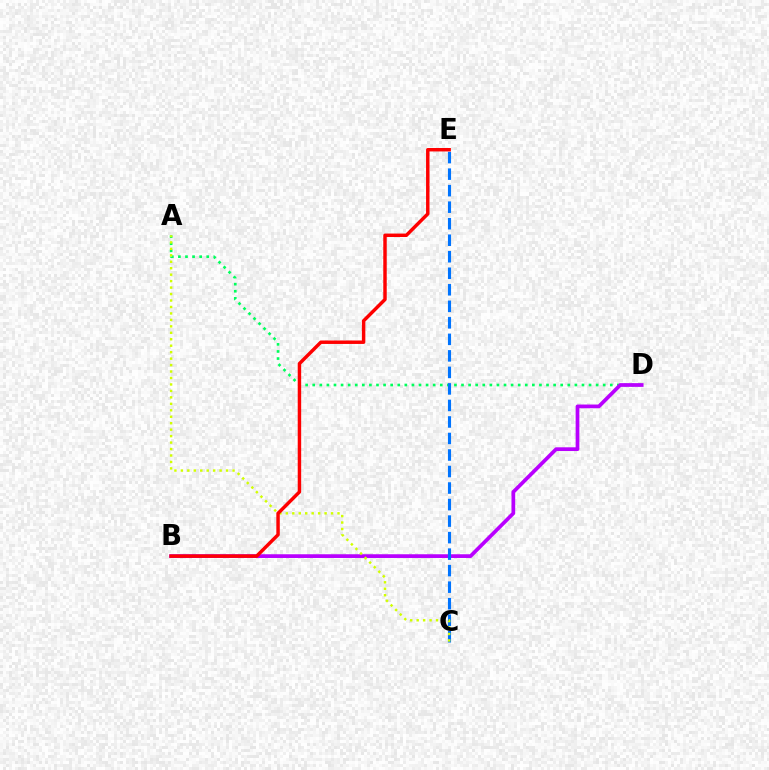{('A', 'D'): [{'color': '#00ff5c', 'line_style': 'dotted', 'thickness': 1.92}], ('B', 'D'): [{'color': '#b900ff', 'line_style': 'solid', 'thickness': 2.68}], ('C', 'E'): [{'color': '#0074ff', 'line_style': 'dashed', 'thickness': 2.24}], ('A', 'C'): [{'color': '#d1ff00', 'line_style': 'dotted', 'thickness': 1.75}], ('B', 'E'): [{'color': '#ff0000', 'line_style': 'solid', 'thickness': 2.48}]}